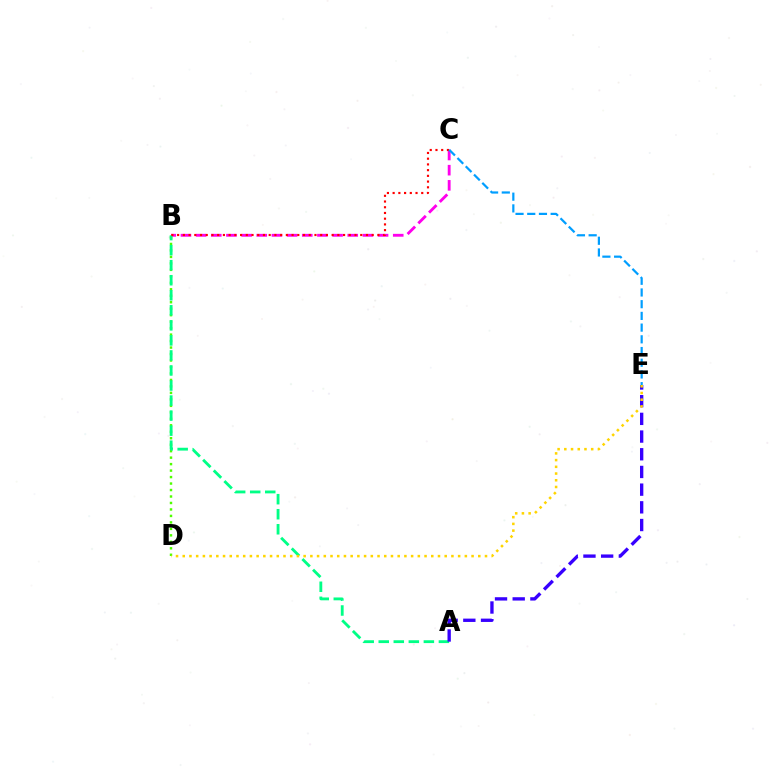{('B', 'D'): [{'color': '#4fff00', 'line_style': 'dotted', 'thickness': 1.76}], ('B', 'C'): [{'color': '#ff00ed', 'line_style': 'dashed', 'thickness': 2.06}, {'color': '#ff0000', 'line_style': 'dotted', 'thickness': 1.55}], ('A', 'B'): [{'color': '#00ff86', 'line_style': 'dashed', 'thickness': 2.04}], ('A', 'E'): [{'color': '#3700ff', 'line_style': 'dashed', 'thickness': 2.4}], ('D', 'E'): [{'color': '#ffd500', 'line_style': 'dotted', 'thickness': 1.82}], ('C', 'E'): [{'color': '#009eff', 'line_style': 'dashed', 'thickness': 1.59}]}